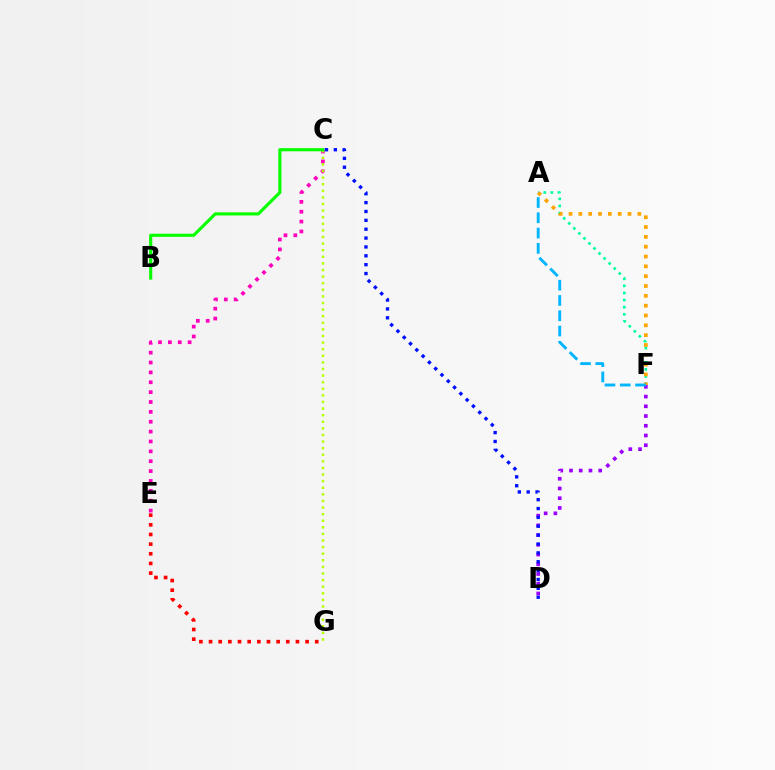{('D', 'F'): [{'color': '#9b00ff', 'line_style': 'dotted', 'thickness': 2.64}], ('C', 'E'): [{'color': '#ff00bd', 'line_style': 'dotted', 'thickness': 2.68}], ('C', 'G'): [{'color': '#b3ff00', 'line_style': 'dotted', 'thickness': 1.79}], ('A', 'F'): [{'color': '#00ff9d', 'line_style': 'dotted', 'thickness': 1.93}, {'color': '#ffa500', 'line_style': 'dotted', 'thickness': 2.67}, {'color': '#00b5ff', 'line_style': 'dashed', 'thickness': 2.07}], ('E', 'G'): [{'color': '#ff0000', 'line_style': 'dotted', 'thickness': 2.62}], ('B', 'C'): [{'color': '#08ff00', 'line_style': 'solid', 'thickness': 2.27}], ('C', 'D'): [{'color': '#0010ff', 'line_style': 'dotted', 'thickness': 2.41}]}